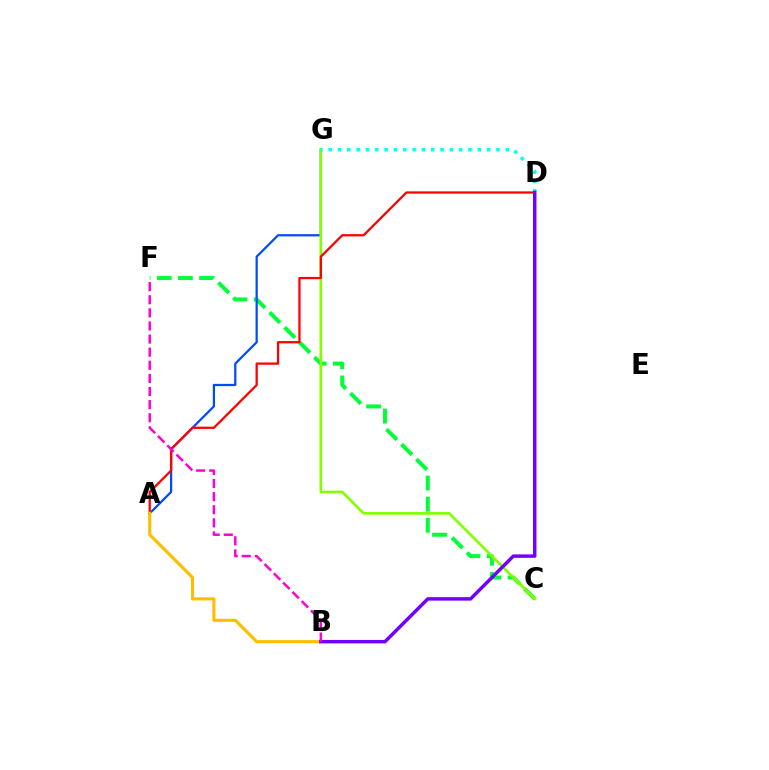{('C', 'F'): [{'color': '#00ff39', 'line_style': 'dashed', 'thickness': 2.87}], ('A', 'G'): [{'color': '#004bff', 'line_style': 'solid', 'thickness': 1.61}], ('C', 'G'): [{'color': '#84ff00', 'line_style': 'solid', 'thickness': 1.92}], ('D', 'G'): [{'color': '#00fff6', 'line_style': 'dotted', 'thickness': 2.53}], ('A', 'D'): [{'color': '#ff0000', 'line_style': 'solid', 'thickness': 1.63}], ('A', 'B'): [{'color': '#ffbd00', 'line_style': 'solid', 'thickness': 2.23}], ('B', 'D'): [{'color': '#7200ff', 'line_style': 'solid', 'thickness': 2.49}], ('B', 'F'): [{'color': '#ff00cf', 'line_style': 'dashed', 'thickness': 1.78}]}